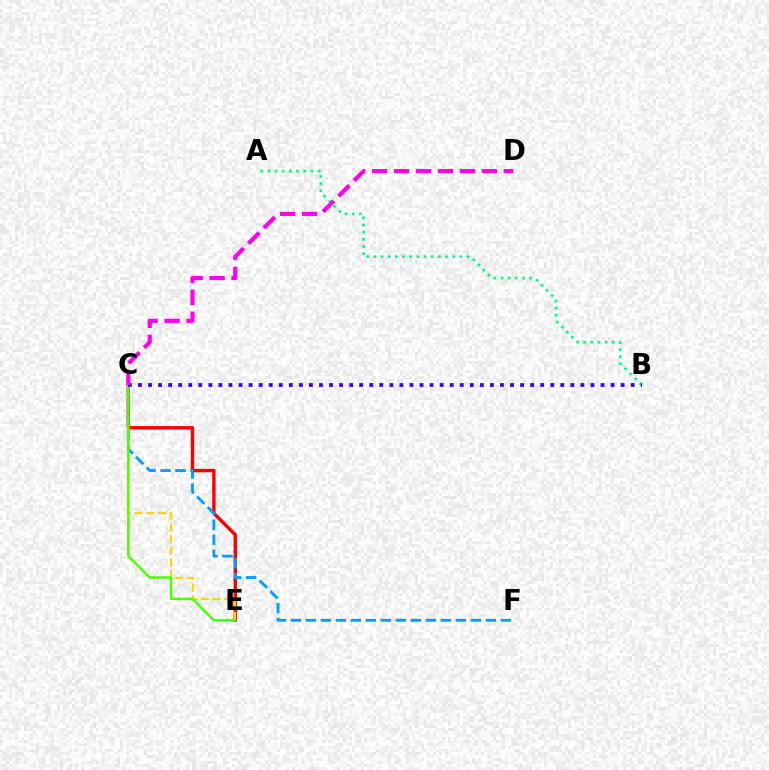{('C', 'E'): [{'color': '#ff0000', 'line_style': 'solid', 'thickness': 2.44}, {'color': '#ffd500', 'line_style': 'dashed', 'thickness': 1.59}, {'color': '#4fff00', 'line_style': 'solid', 'thickness': 1.81}], ('A', 'B'): [{'color': '#00ff86', 'line_style': 'dotted', 'thickness': 1.95}], ('C', 'F'): [{'color': '#009eff', 'line_style': 'dashed', 'thickness': 2.04}], ('B', 'C'): [{'color': '#3700ff', 'line_style': 'dotted', 'thickness': 2.73}], ('C', 'D'): [{'color': '#ff00ed', 'line_style': 'dashed', 'thickness': 2.98}]}